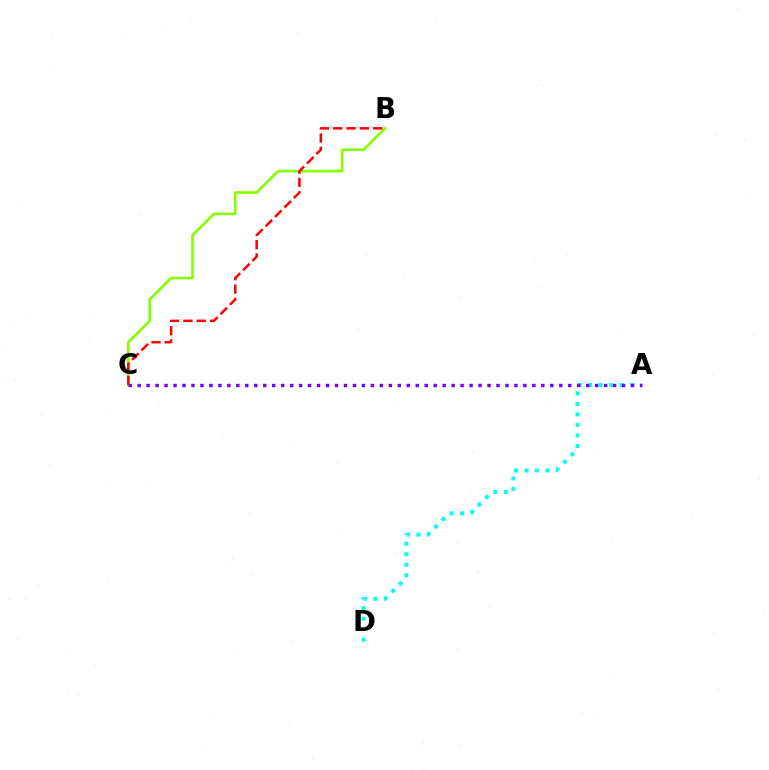{('B', 'C'): [{'color': '#84ff00', 'line_style': 'solid', 'thickness': 1.9}, {'color': '#ff0000', 'line_style': 'dashed', 'thickness': 1.81}], ('A', 'D'): [{'color': '#00fff6', 'line_style': 'dotted', 'thickness': 2.86}], ('A', 'C'): [{'color': '#7200ff', 'line_style': 'dotted', 'thickness': 2.44}]}